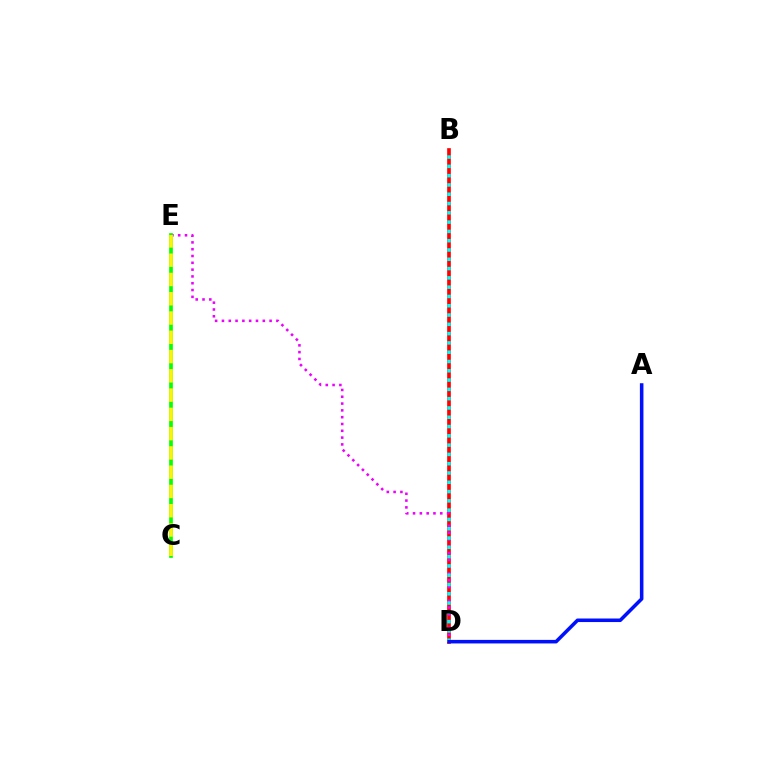{('B', 'D'): [{'color': '#ff0000', 'line_style': 'solid', 'thickness': 2.64}, {'color': '#00fff6', 'line_style': 'dotted', 'thickness': 2.52}], ('D', 'E'): [{'color': '#ee00ff', 'line_style': 'dotted', 'thickness': 1.85}], ('C', 'E'): [{'color': '#08ff00', 'line_style': 'solid', 'thickness': 2.67}, {'color': '#fcf500', 'line_style': 'dashed', 'thickness': 2.62}], ('A', 'D'): [{'color': '#0010ff', 'line_style': 'solid', 'thickness': 2.56}]}